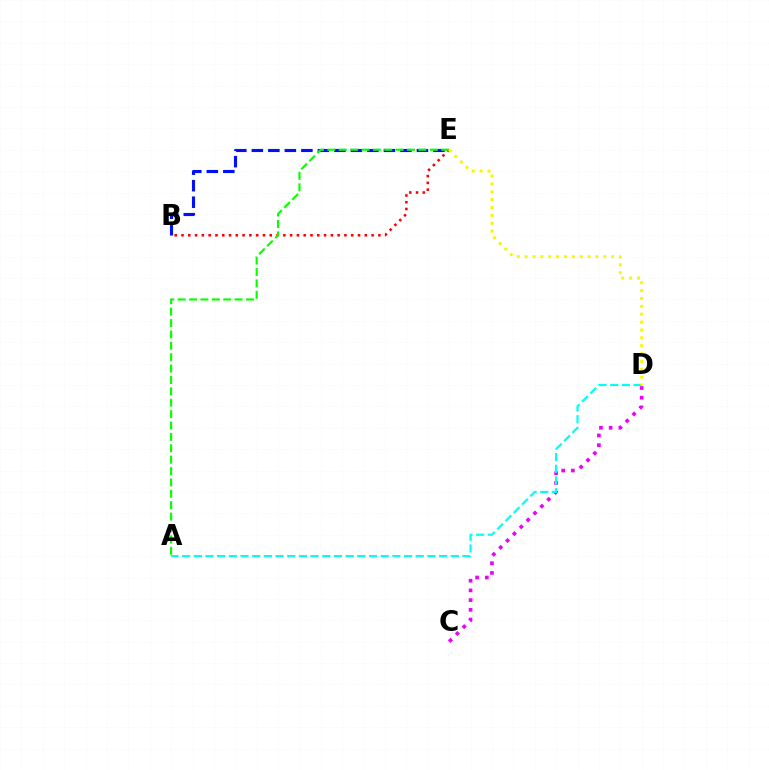{('B', 'E'): [{'color': '#0010ff', 'line_style': 'dashed', 'thickness': 2.24}, {'color': '#ff0000', 'line_style': 'dotted', 'thickness': 1.84}], ('C', 'D'): [{'color': '#ee00ff', 'line_style': 'dotted', 'thickness': 2.64}], ('A', 'E'): [{'color': '#08ff00', 'line_style': 'dashed', 'thickness': 1.55}], ('A', 'D'): [{'color': '#00fff6', 'line_style': 'dashed', 'thickness': 1.59}], ('D', 'E'): [{'color': '#fcf500', 'line_style': 'dotted', 'thickness': 2.14}]}